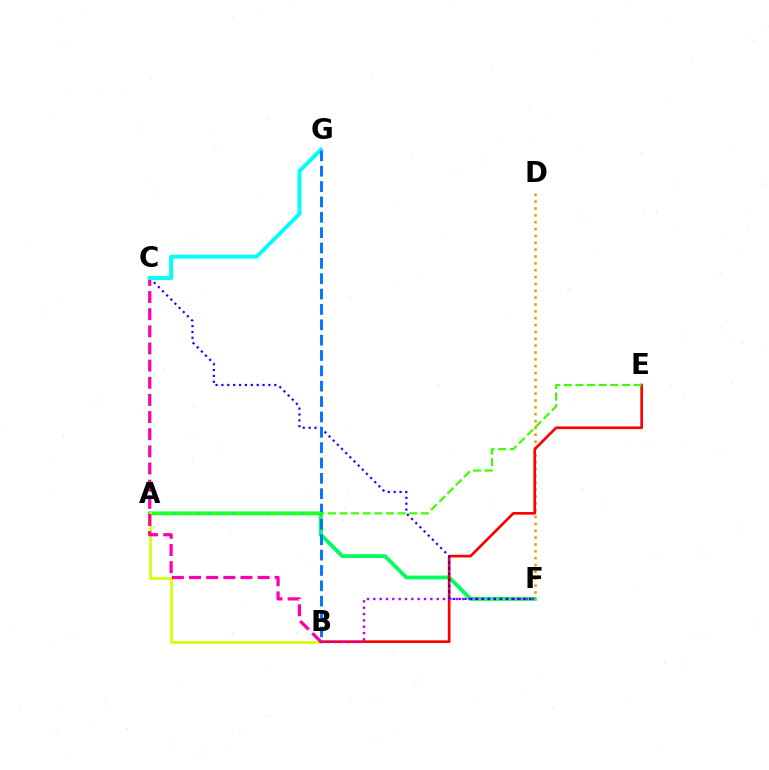{('D', 'F'): [{'color': '#ff9400', 'line_style': 'dotted', 'thickness': 1.86}], ('A', 'F'): [{'color': '#00ff5c', 'line_style': 'solid', 'thickness': 2.75}], ('A', 'B'): [{'color': '#d1ff00', 'line_style': 'solid', 'thickness': 1.9}], ('B', 'E'): [{'color': '#ff0000', 'line_style': 'solid', 'thickness': 1.92}], ('B', 'F'): [{'color': '#b900ff', 'line_style': 'dotted', 'thickness': 1.72}], ('B', 'C'): [{'color': '#ff00ac', 'line_style': 'dashed', 'thickness': 2.33}], ('C', 'F'): [{'color': '#2500ff', 'line_style': 'dotted', 'thickness': 1.6}], ('C', 'G'): [{'color': '#00fff6', 'line_style': 'solid', 'thickness': 2.85}], ('B', 'G'): [{'color': '#0074ff', 'line_style': 'dashed', 'thickness': 2.09}], ('A', 'E'): [{'color': '#3dff00', 'line_style': 'dashed', 'thickness': 1.58}]}